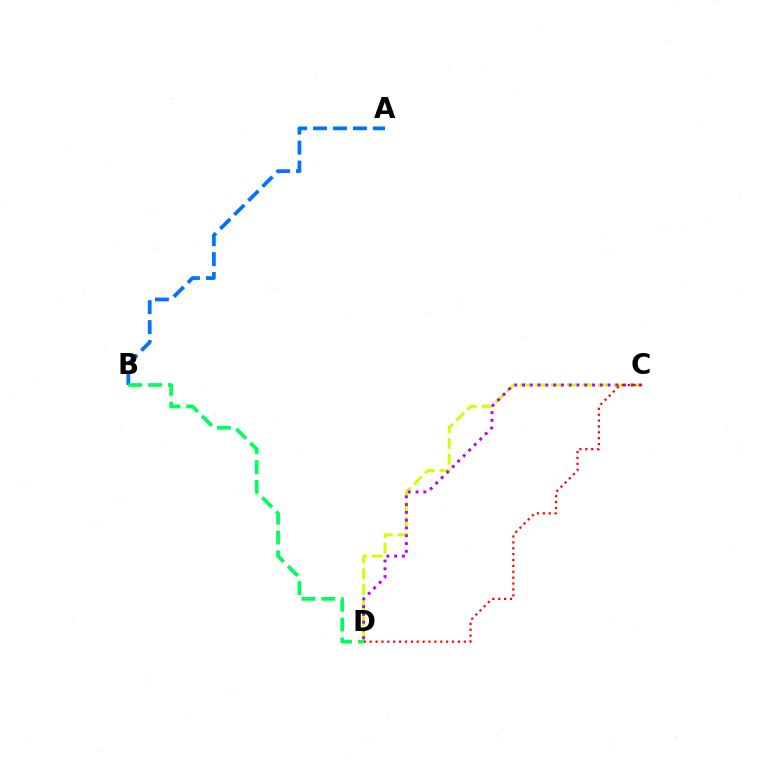{('A', 'B'): [{'color': '#0074ff', 'line_style': 'dashed', 'thickness': 2.71}], ('C', 'D'): [{'color': '#d1ff00', 'line_style': 'dashed', 'thickness': 2.12}, {'color': '#b900ff', 'line_style': 'dotted', 'thickness': 2.11}, {'color': '#ff0000', 'line_style': 'dotted', 'thickness': 1.6}], ('B', 'D'): [{'color': '#00ff5c', 'line_style': 'dashed', 'thickness': 2.69}]}